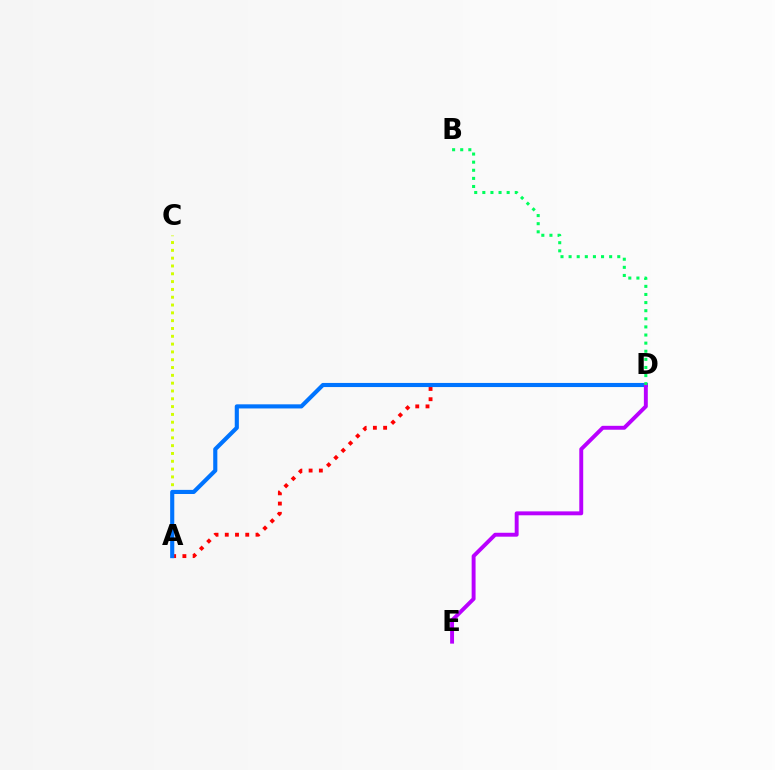{('A', 'D'): [{'color': '#ff0000', 'line_style': 'dotted', 'thickness': 2.78}, {'color': '#0074ff', 'line_style': 'solid', 'thickness': 2.97}], ('A', 'C'): [{'color': '#d1ff00', 'line_style': 'dotted', 'thickness': 2.12}], ('D', 'E'): [{'color': '#b900ff', 'line_style': 'solid', 'thickness': 2.82}], ('B', 'D'): [{'color': '#00ff5c', 'line_style': 'dotted', 'thickness': 2.2}]}